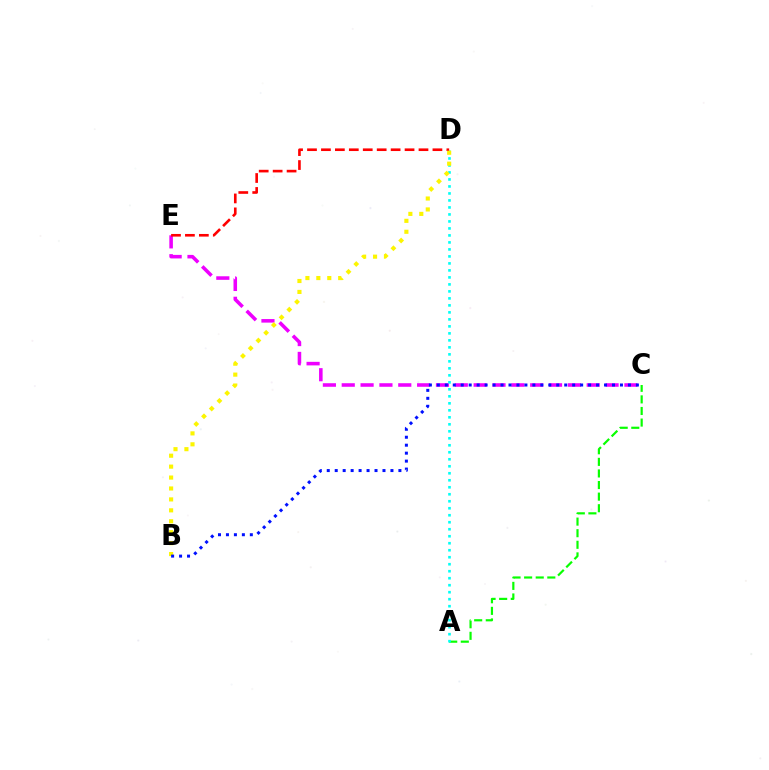{('C', 'E'): [{'color': '#ee00ff', 'line_style': 'dashed', 'thickness': 2.56}], ('A', 'C'): [{'color': '#08ff00', 'line_style': 'dashed', 'thickness': 1.57}], ('A', 'D'): [{'color': '#00fff6', 'line_style': 'dotted', 'thickness': 1.9}], ('D', 'E'): [{'color': '#ff0000', 'line_style': 'dashed', 'thickness': 1.89}], ('B', 'D'): [{'color': '#fcf500', 'line_style': 'dotted', 'thickness': 2.97}], ('B', 'C'): [{'color': '#0010ff', 'line_style': 'dotted', 'thickness': 2.16}]}